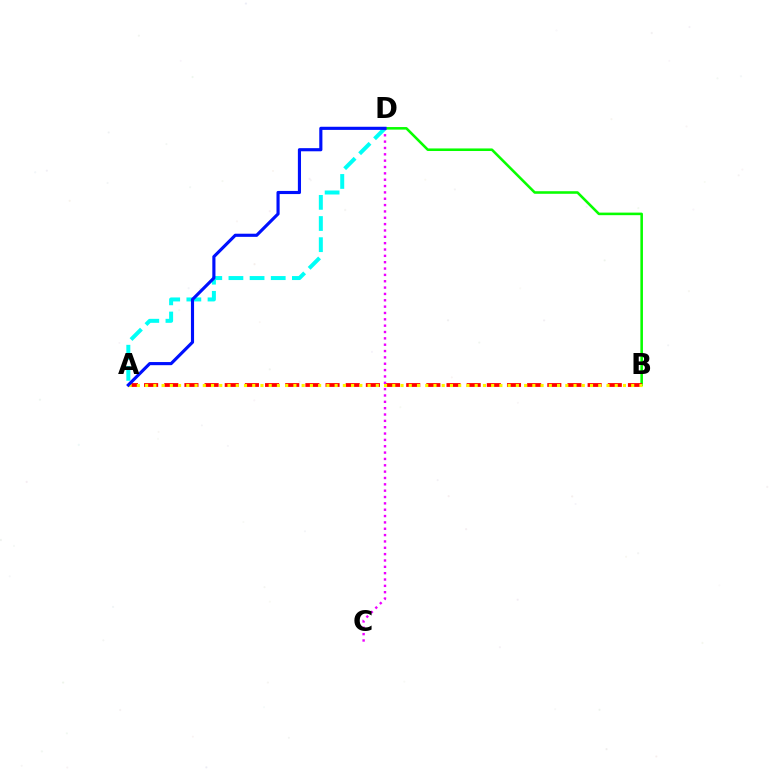{('B', 'D'): [{'color': '#08ff00', 'line_style': 'solid', 'thickness': 1.85}], ('A', 'B'): [{'color': '#ff0000', 'line_style': 'dashed', 'thickness': 2.74}, {'color': '#fcf500', 'line_style': 'dotted', 'thickness': 2.24}], ('A', 'D'): [{'color': '#00fff6', 'line_style': 'dashed', 'thickness': 2.87}, {'color': '#0010ff', 'line_style': 'solid', 'thickness': 2.26}], ('C', 'D'): [{'color': '#ee00ff', 'line_style': 'dotted', 'thickness': 1.72}]}